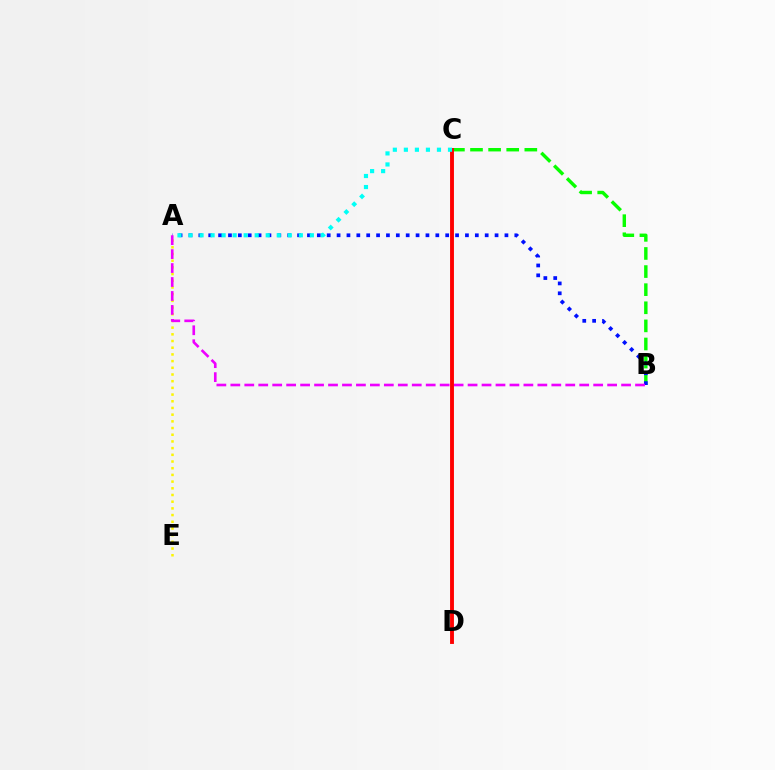{('B', 'C'): [{'color': '#08ff00', 'line_style': 'dashed', 'thickness': 2.46}], ('A', 'B'): [{'color': '#0010ff', 'line_style': 'dotted', 'thickness': 2.68}, {'color': '#ee00ff', 'line_style': 'dashed', 'thickness': 1.9}], ('A', 'E'): [{'color': '#fcf500', 'line_style': 'dotted', 'thickness': 1.82}], ('C', 'D'): [{'color': '#ff0000', 'line_style': 'solid', 'thickness': 2.79}], ('A', 'C'): [{'color': '#00fff6', 'line_style': 'dotted', 'thickness': 3.0}]}